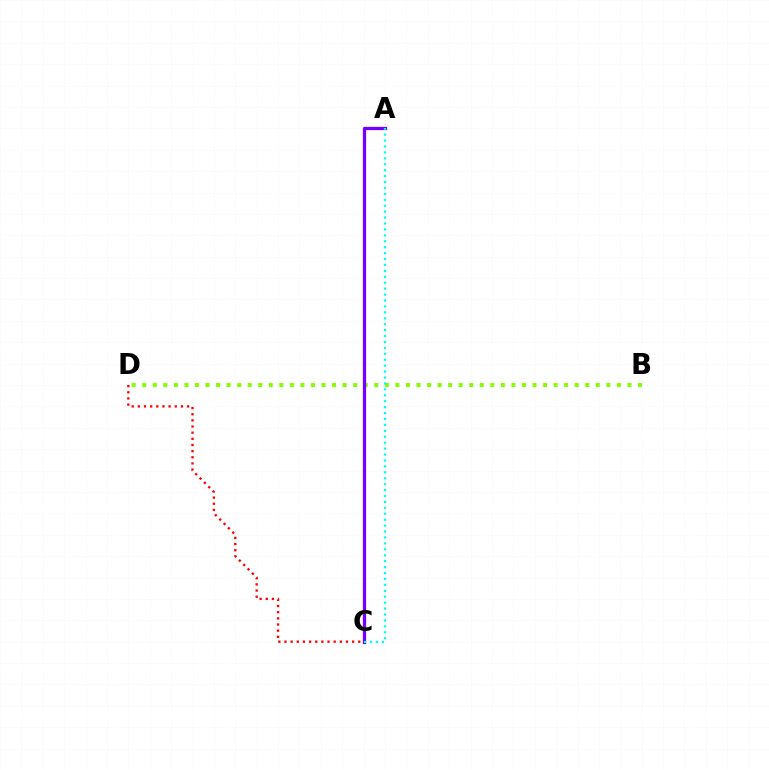{('B', 'D'): [{'color': '#84ff00', 'line_style': 'dotted', 'thickness': 2.87}], ('A', 'C'): [{'color': '#7200ff', 'line_style': 'solid', 'thickness': 2.36}, {'color': '#00fff6', 'line_style': 'dotted', 'thickness': 1.61}], ('C', 'D'): [{'color': '#ff0000', 'line_style': 'dotted', 'thickness': 1.67}]}